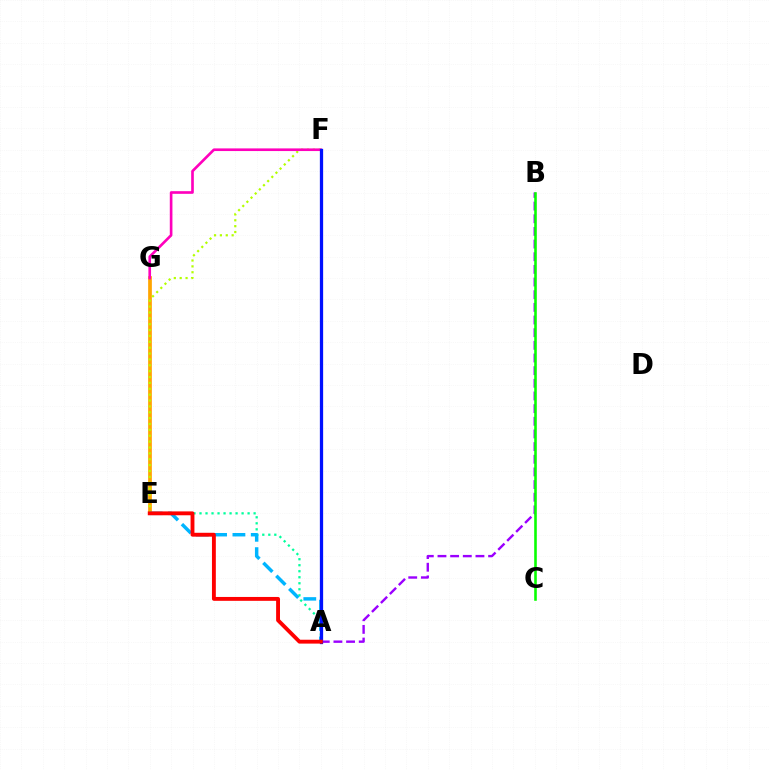{('E', 'G'): [{'color': '#ffa500', 'line_style': 'solid', 'thickness': 2.68}], ('E', 'F'): [{'color': '#b3ff00', 'line_style': 'dotted', 'thickness': 1.6}], ('A', 'E'): [{'color': '#00ff9d', 'line_style': 'dotted', 'thickness': 1.63}, {'color': '#00b5ff', 'line_style': 'dashed', 'thickness': 2.49}, {'color': '#ff0000', 'line_style': 'solid', 'thickness': 2.79}], ('A', 'B'): [{'color': '#9b00ff', 'line_style': 'dashed', 'thickness': 1.72}], ('F', 'G'): [{'color': '#ff00bd', 'line_style': 'solid', 'thickness': 1.91}], ('B', 'C'): [{'color': '#08ff00', 'line_style': 'solid', 'thickness': 1.86}], ('A', 'F'): [{'color': '#0010ff', 'line_style': 'solid', 'thickness': 2.35}]}